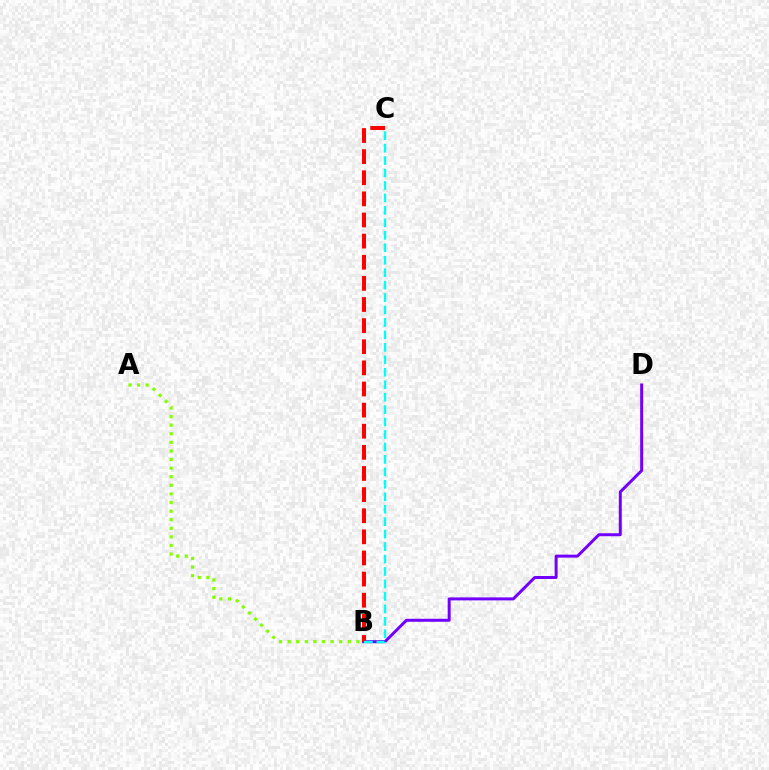{('A', 'B'): [{'color': '#84ff00', 'line_style': 'dotted', 'thickness': 2.34}], ('B', 'D'): [{'color': '#7200ff', 'line_style': 'solid', 'thickness': 2.15}], ('B', 'C'): [{'color': '#ff0000', 'line_style': 'dashed', 'thickness': 2.87}, {'color': '#00fff6', 'line_style': 'dashed', 'thickness': 1.69}]}